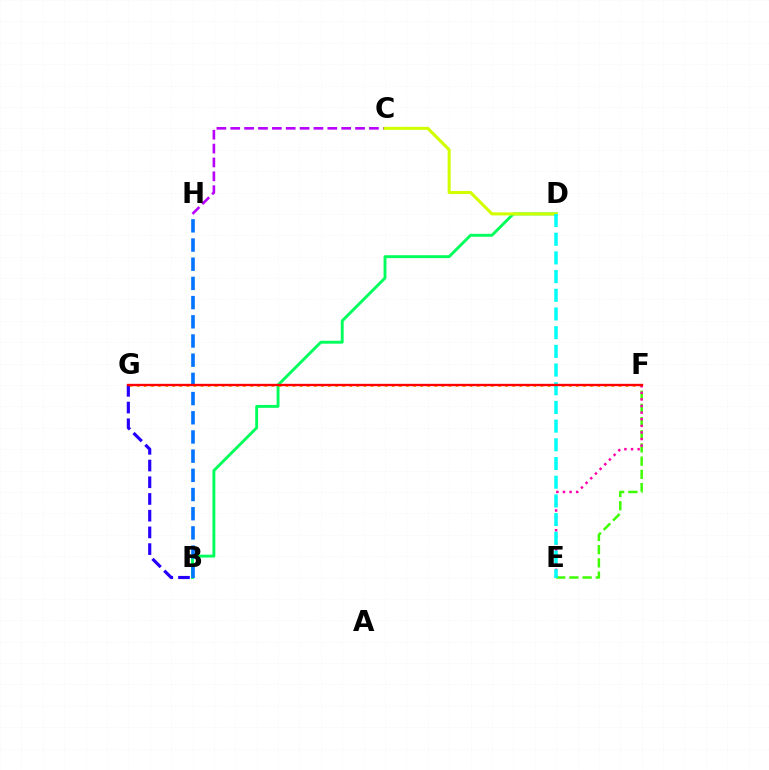{('E', 'F'): [{'color': '#3dff00', 'line_style': 'dashed', 'thickness': 1.79}, {'color': '#ff00ac', 'line_style': 'dotted', 'thickness': 1.79}], ('B', 'D'): [{'color': '#00ff5c', 'line_style': 'solid', 'thickness': 2.09}], ('B', 'H'): [{'color': '#0074ff', 'line_style': 'dashed', 'thickness': 2.61}], ('C', 'H'): [{'color': '#b900ff', 'line_style': 'dashed', 'thickness': 1.88}], ('F', 'G'): [{'color': '#ff9400', 'line_style': 'dotted', 'thickness': 1.92}, {'color': '#ff0000', 'line_style': 'solid', 'thickness': 1.7}], ('B', 'G'): [{'color': '#2500ff', 'line_style': 'dashed', 'thickness': 2.27}], ('C', 'D'): [{'color': '#d1ff00', 'line_style': 'solid', 'thickness': 2.21}], ('D', 'E'): [{'color': '#00fff6', 'line_style': 'dashed', 'thickness': 2.54}]}